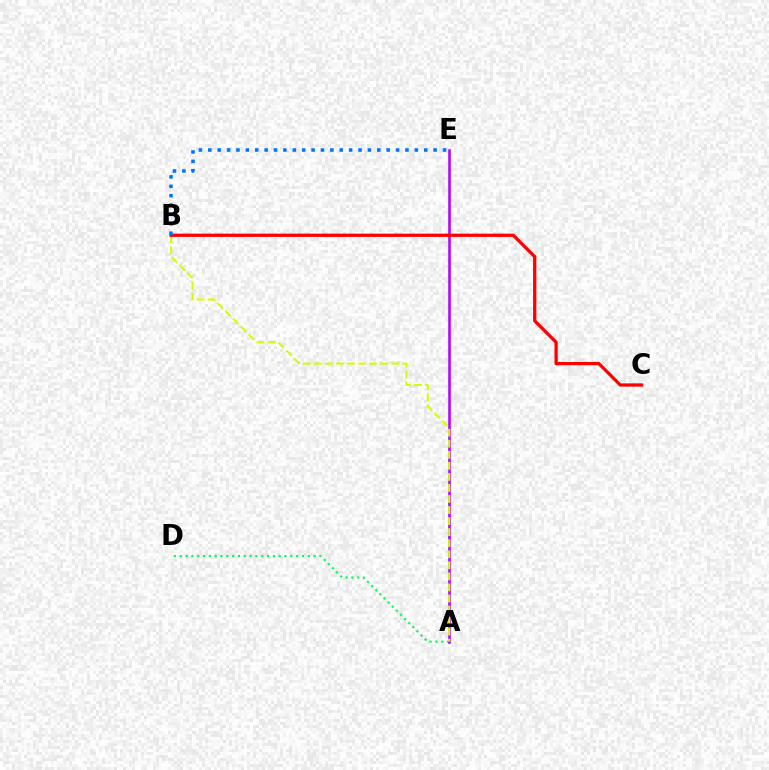{('A', 'D'): [{'color': '#00ff5c', 'line_style': 'dotted', 'thickness': 1.58}], ('A', 'E'): [{'color': '#b900ff', 'line_style': 'solid', 'thickness': 1.84}], ('A', 'B'): [{'color': '#d1ff00', 'line_style': 'dashed', 'thickness': 1.5}], ('B', 'C'): [{'color': '#ff0000', 'line_style': 'solid', 'thickness': 2.35}], ('B', 'E'): [{'color': '#0074ff', 'line_style': 'dotted', 'thickness': 2.55}]}